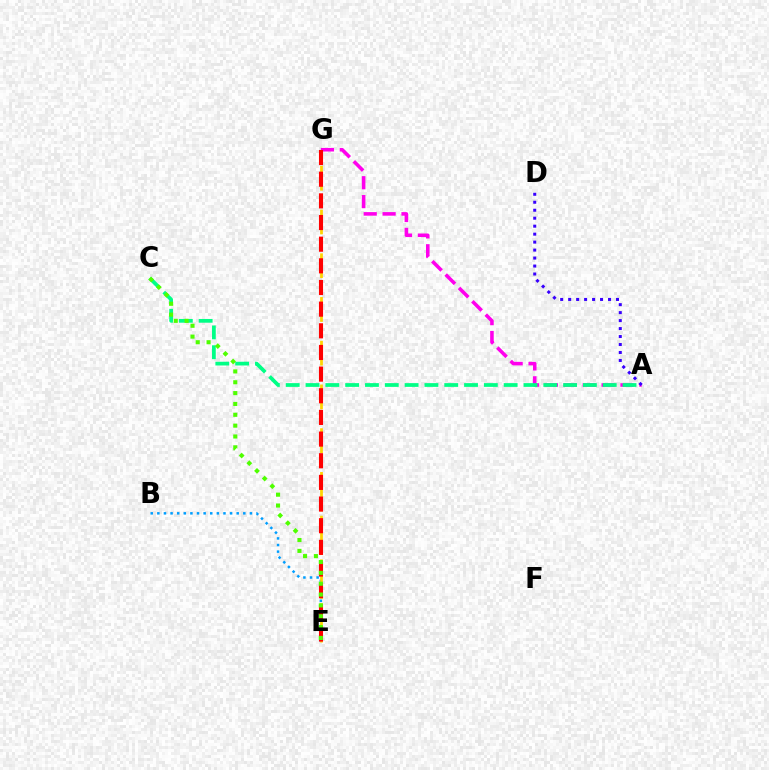{('A', 'G'): [{'color': '#ff00ed', 'line_style': 'dashed', 'thickness': 2.57}], ('A', 'C'): [{'color': '#00ff86', 'line_style': 'dashed', 'thickness': 2.69}], ('B', 'E'): [{'color': '#009eff', 'line_style': 'dotted', 'thickness': 1.8}], ('A', 'D'): [{'color': '#3700ff', 'line_style': 'dotted', 'thickness': 2.17}], ('E', 'G'): [{'color': '#ffd500', 'line_style': 'dashed', 'thickness': 1.98}, {'color': '#ff0000', 'line_style': 'dashed', 'thickness': 2.94}], ('C', 'E'): [{'color': '#4fff00', 'line_style': 'dotted', 'thickness': 2.95}]}